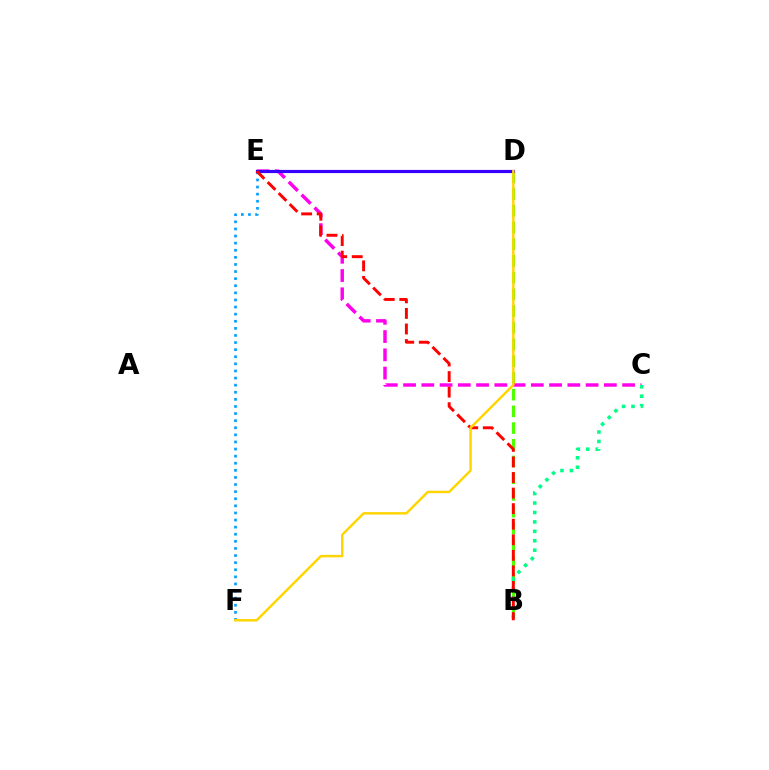{('B', 'D'): [{'color': '#4fff00', 'line_style': 'dashed', 'thickness': 2.27}], ('E', 'F'): [{'color': '#009eff', 'line_style': 'dotted', 'thickness': 1.93}], ('C', 'E'): [{'color': '#ff00ed', 'line_style': 'dashed', 'thickness': 2.48}], ('B', 'C'): [{'color': '#00ff86', 'line_style': 'dotted', 'thickness': 2.56}], ('D', 'E'): [{'color': '#3700ff', 'line_style': 'solid', 'thickness': 2.29}], ('B', 'E'): [{'color': '#ff0000', 'line_style': 'dashed', 'thickness': 2.11}], ('D', 'F'): [{'color': '#ffd500', 'line_style': 'solid', 'thickness': 1.75}]}